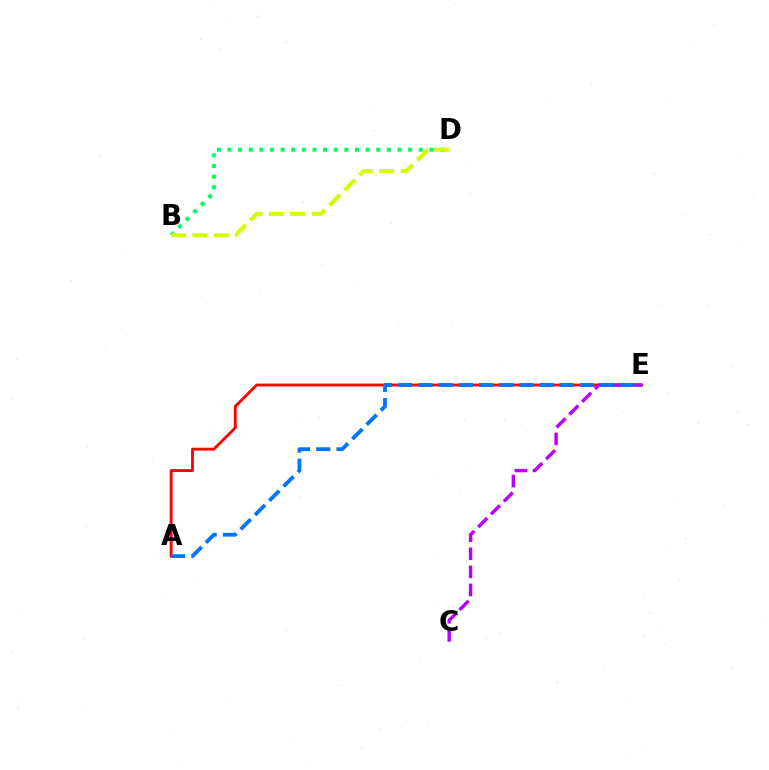{('B', 'D'): [{'color': '#00ff5c', 'line_style': 'dotted', 'thickness': 2.89}, {'color': '#d1ff00', 'line_style': 'dashed', 'thickness': 2.9}], ('A', 'E'): [{'color': '#ff0000', 'line_style': 'solid', 'thickness': 2.06}, {'color': '#0074ff', 'line_style': 'dashed', 'thickness': 2.74}], ('C', 'E'): [{'color': '#b900ff', 'line_style': 'dashed', 'thickness': 2.46}]}